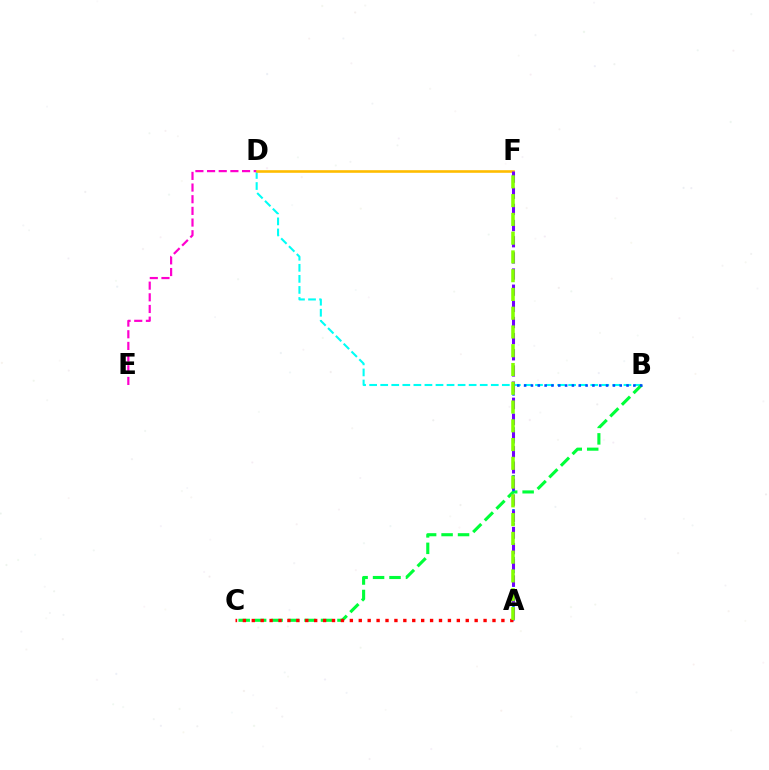{('B', 'D'): [{'color': '#00fff6', 'line_style': 'dashed', 'thickness': 1.5}], ('B', 'C'): [{'color': '#00ff39', 'line_style': 'dashed', 'thickness': 2.24}], ('D', 'E'): [{'color': '#ff00cf', 'line_style': 'dashed', 'thickness': 1.59}], ('A', 'B'): [{'color': '#004bff', 'line_style': 'dotted', 'thickness': 1.86}], ('D', 'F'): [{'color': '#ffbd00', 'line_style': 'solid', 'thickness': 1.88}], ('A', 'F'): [{'color': '#7200ff', 'line_style': 'dashed', 'thickness': 2.19}, {'color': '#84ff00', 'line_style': 'dashed', 'thickness': 2.55}], ('A', 'C'): [{'color': '#ff0000', 'line_style': 'dotted', 'thickness': 2.42}]}